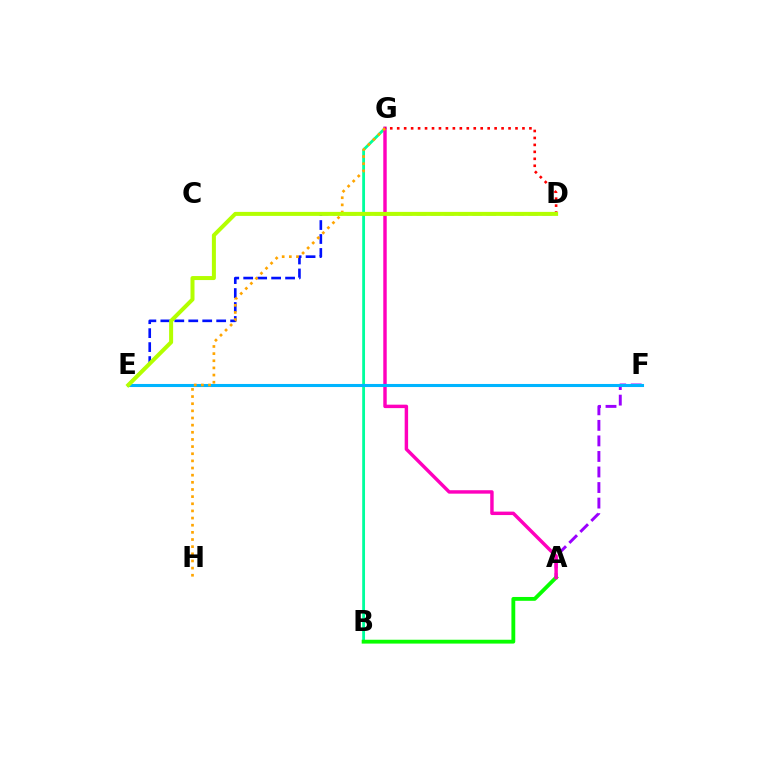{('B', 'G'): [{'color': '#00ff9d', 'line_style': 'solid', 'thickness': 2.03}], ('A', 'F'): [{'color': '#9b00ff', 'line_style': 'dashed', 'thickness': 2.11}], ('D', 'E'): [{'color': '#0010ff', 'line_style': 'dashed', 'thickness': 1.9}, {'color': '#b3ff00', 'line_style': 'solid', 'thickness': 2.89}], ('A', 'B'): [{'color': '#08ff00', 'line_style': 'solid', 'thickness': 2.76}], ('A', 'G'): [{'color': '#ff00bd', 'line_style': 'solid', 'thickness': 2.48}], ('D', 'G'): [{'color': '#ff0000', 'line_style': 'dotted', 'thickness': 1.89}], ('E', 'F'): [{'color': '#00b5ff', 'line_style': 'solid', 'thickness': 2.21}], ('G', 'H'): [{'color': '#ffa500', 'line_style': 'dotted', 'thickness': 1.94}]}